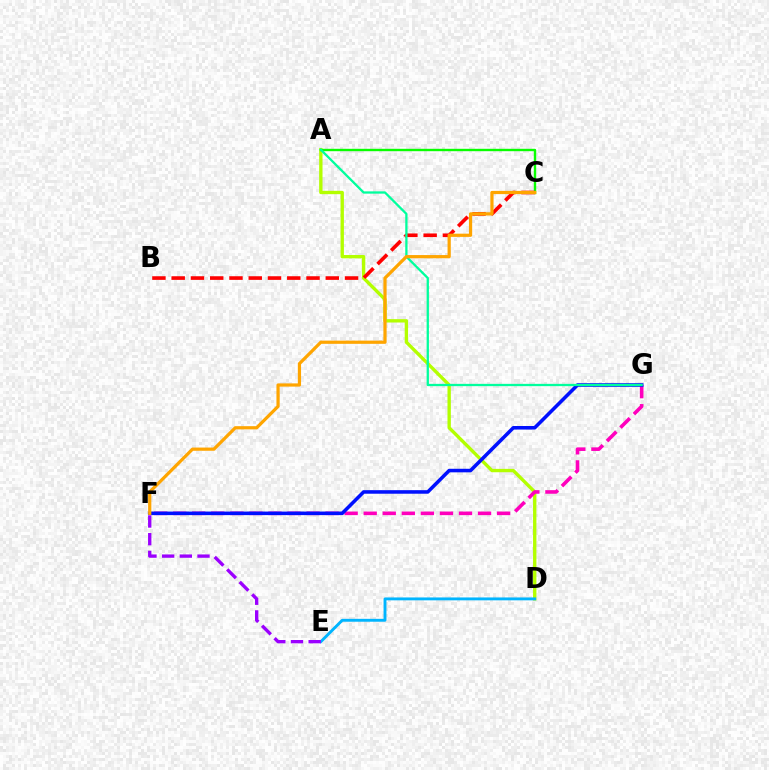{('A', 'D'): [{'color': '#b3ff00', 'line_style': 'solid', 'thickness': 2.42}], ('F', 'G'): [{'color': '#ff00bd', 'line_style': 'dashed', 'thickness': 2.59}, {'color': '#0010ff', 'line_style': 'solid', 'thickness': 2.56}], ('A', 'C'): [{'color': '#08ff00', 'line_style': 'solid', 'thickness': 1.72}], ('B', 'C'): [{'color': '#ff0000', 'line_style': 'dashed', 'thickness': 2.62}], ('D', 'E'): [{'color': '#00b5ff', 'line_style': 'solid', 'thickness': 2.08}], ('E', 'F'): [{'color': '#9b00ff', 'line_style': 'dashed', 'thickness': 2.4}], ('A', 'G'): [{'color': '#00ff9d', 'line_style': 'solid', 'thickness': 1.65}], ('C', 'F'): [{'color': '#ffa500', 'line_style': 'solid', 'thickness': 2.32}]}